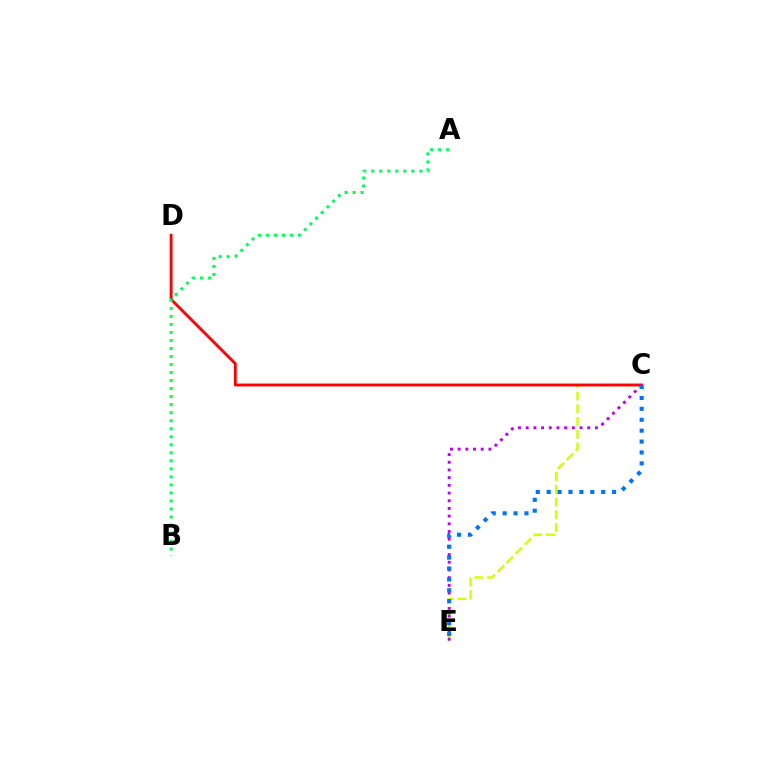{('C', 'E'): [{'color': '#d1ff00', 'line_style': 'dashed', 'thickness': 1.73}, {'color': '#b900ff', 'line_style': 'dotted', 'thickness': 2.09}, {'color': '#0074ff', 'line_style': 'dotted', 'thickness': 2.96}], ('C', 'D'): [{'color': '#ff0000', 'line_style': 'solid', 'thickness': 2.06}], ('A', 'B'): [{'color': '#00ff5c', 'line_style': 'dotted', 'thickness': 2.18}]}